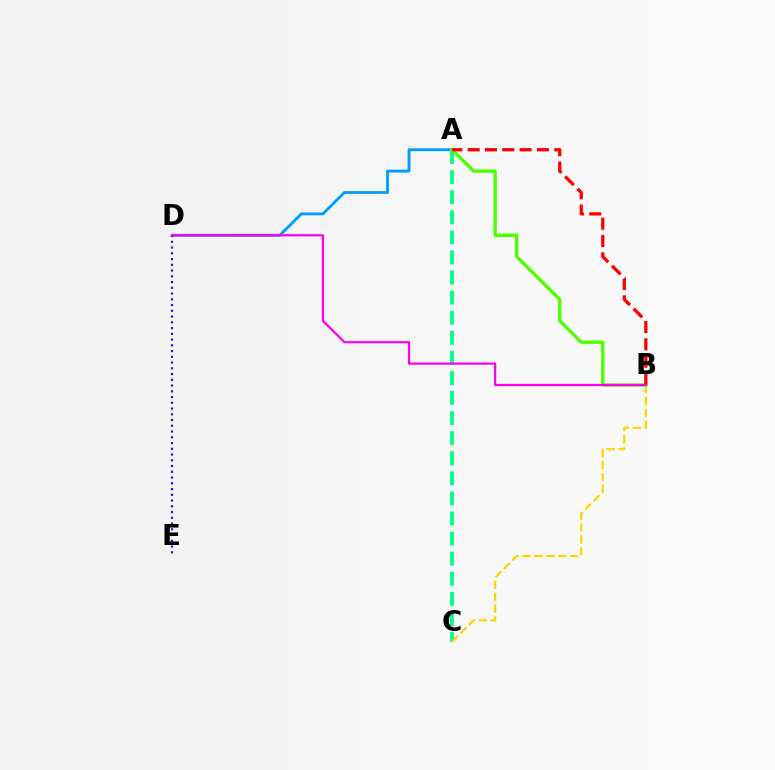{('A', 'D'): [{'color': '#009eff', 'line_style': 'solid', 'thickness': 2.05}], ('A', 'C'): [{'color': '#00ff86', 'line_style': 'dashed', 'thickness': 2.73}], ('B', 'C'): [{'color': '#ffd500', 'line_style': 'dashed', 'thickness': 1.62}], ('A', 'B'): [{'color': '#4fff00', 'line_style': 'solid', 'thickness': 2.43}, {'color': '#ff0000', 'line_style': 'dashed', 'thickness': 2.35}], ('D', 'E'): [{'color': '#3700ff', 'line_style': 'dotted', 'thickness': 1.56}], ('B', 'D'): [{'color': '#ff00ed', 'line_style': 'solid', 'thickness': 1.6}]}